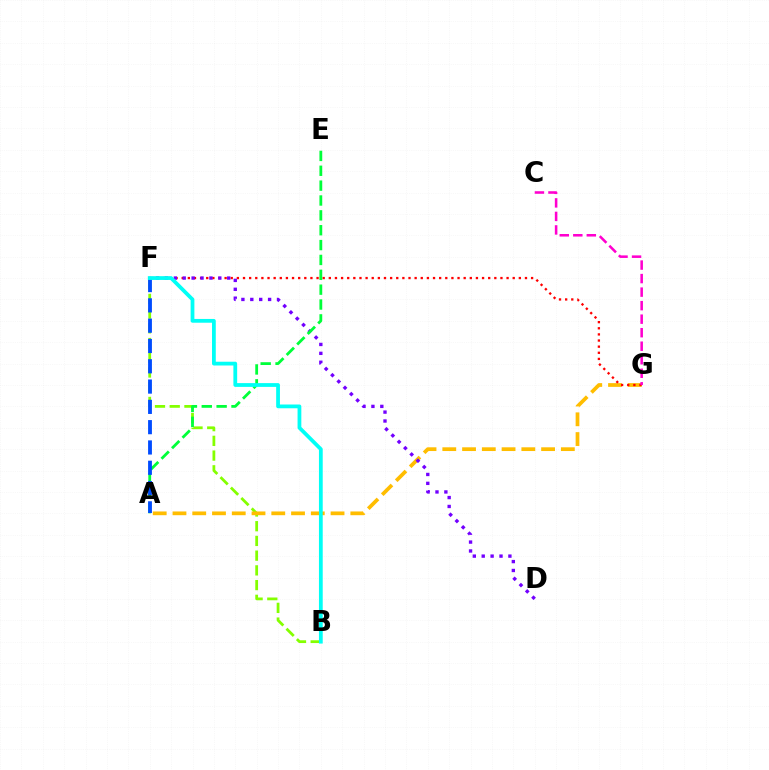{('B', 'F'): [{'color': '#84ff00', 'line_style': 'dashed', 'thickness': 2.0}, {'color': '#00fff6', 'line_style': 'solid', 'thickness': 2.72}], ('A', 'G'): [{'color': '#ffbd00', 'line_style': 'dashed', 'thickness': 2.68}], ('F', 'G'): [{'color': '#ff0000', 'line_style': 'dotted', 'thickness': 1.67}], ('C', 'G'): [{'color': '#ff00cf', 'line_style': 'dashed', 'thickness': 1.84}], ('D', 'F'): [{'color': '#7200ff', 'line_style': 'dotted', 'thickness': 2.42}], ('A', 'E'): [{'color': '#00ff39', 'line_style': 'dashed', 'thickness': 2.02}], ('A', 'F'): [{'color': '#004bff', 'line_style': 'dashed', 'thickness': 2.76}]}